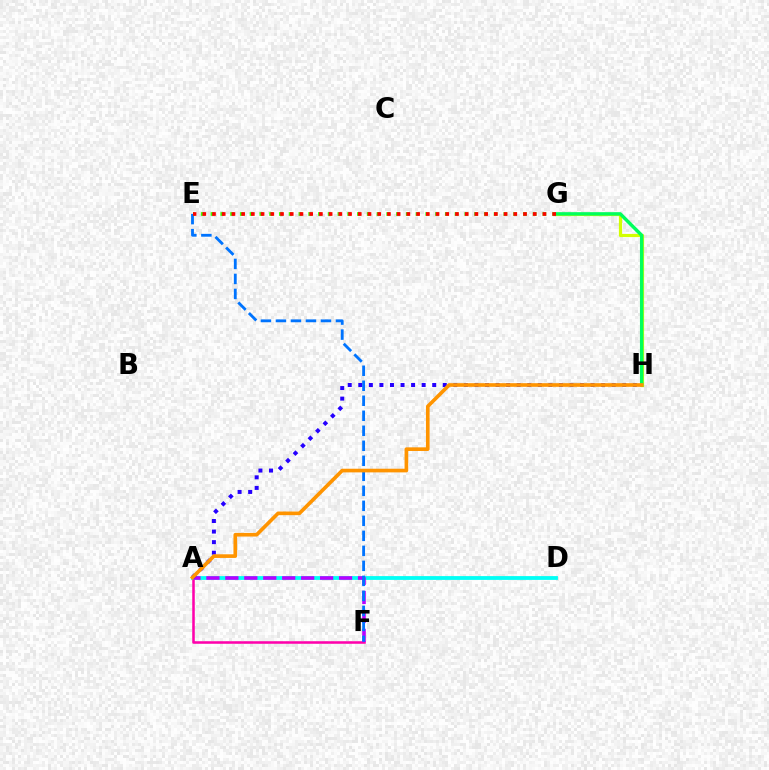{('G', 'H'): [{'color': '#d1ff00', 'line_style': 'solid', 'thickness': 2.3}, {'color': '#00ff5c', 'line_style': 'solid', 'thickness': 2.47}], ('A', 'F'): [{'color': '#ff00ac', 'line_style': 'solid', 'thickness': 1.83}, {'color': '#b900ff', 'line_style': 'dashed', 'thickness': 2.57}], ('A', 'D'): [{'color': '#00fff6', 'line_style': 'solid', 'thickness': 2.73}], ('A', 'H'): [{'color': '#2500ff', 'line_style': 'dotted', 'thickness': 2.87}, {'color': '#ff9400', 'line_style': 'solid', 'thickness': 2.63}], ('E', 'F'): [{'color': '#0074ff', 'line_style': 'dashed', 'thickness': 2.04}], ('E', 'G'): [{'color': '#3dff00', 'line_style': 'dotted', 'thickness': 2.65}, {'color': '#ff0000', 'line_style': 'dotted', 'thickness': 2.64}]}